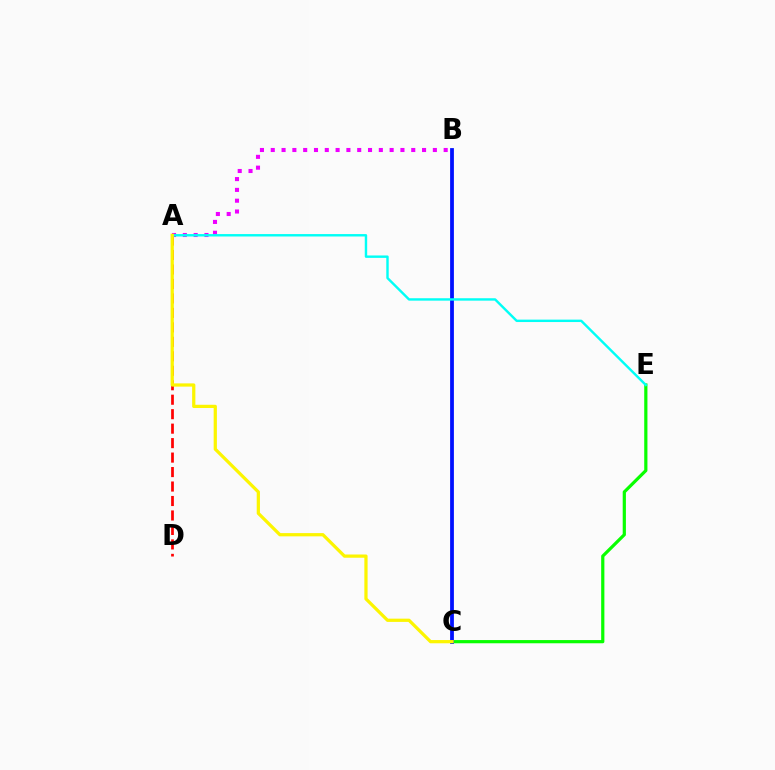{('C', 'E'): [{'color': '#08ff00', 'line_style': 'solid', 'thickness': 2.31}], ('A', 'D'): [{'color': '#ff0000', 'line_style': 'dashed', 'thickness': 1.97}], ('A', 'B'): [{'color': '#ee00ff', 'line_style': 'dotted', 'thickness': 2.94}], ('B', 'C'): [{'color': '#0010ff', 'line_style': 'solid', 'thickness': 2.72}], ('A', 'E'): [{'color': '#00fff6', 'line_style': 'solid', 'thickness': 1.74}], ('A', 'C'): [{'color': '#fcf500', 'line_style': 'solid', 'thickness': 2.33}]}